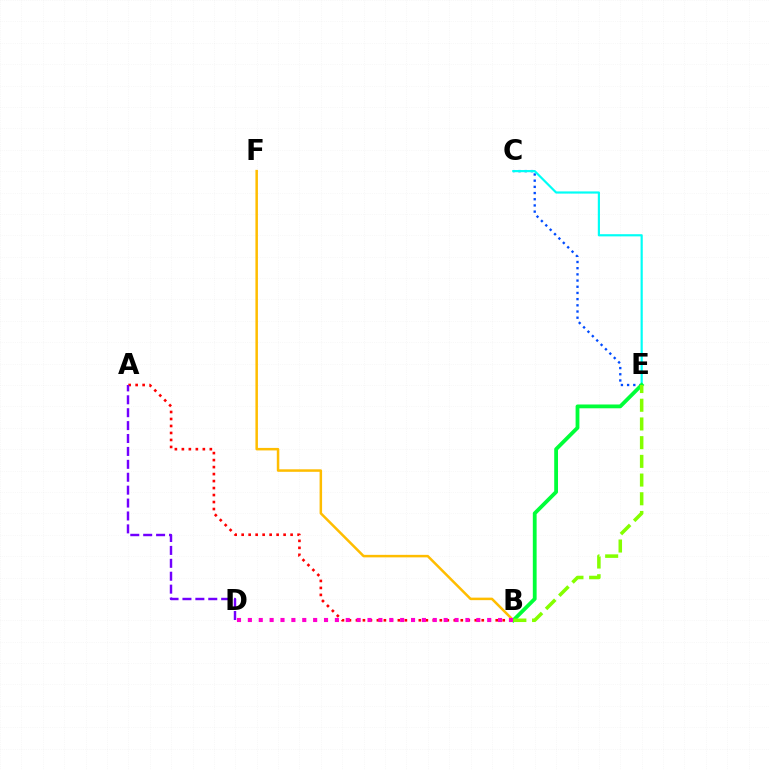{('C', 'E'): [{'color': '#004bff', 'line_style': 'dotted', 'thickness': 1.68}, {'color': '#00fff6', 'line_style': 'solid', 'thickness': 1.57}], ('A', 'B'): [{'color': '#ff0000', 'line_style': 'dotted', 'thickness': 1.9}], ('B', 'F'): [{'color': '#ffbd00', 'line_style': 'solid', 'thickness': 1.81}], ('A', 'D'): [{'color': '#7200ff', 'line_style': 'dashed', 'thickness': 1.75}], ('B', 'E'): [{'color': '#00ff39', 'line_style': 'solid', 'thickness': 2.74}, {'color': '#84ff00', 'line_style': 'dashed', 'thickness': 2.54}], ('B', 'D'): [{'color': '#ff00cf', 'line_style': 'dotted', 'thickness': 2.96}]}